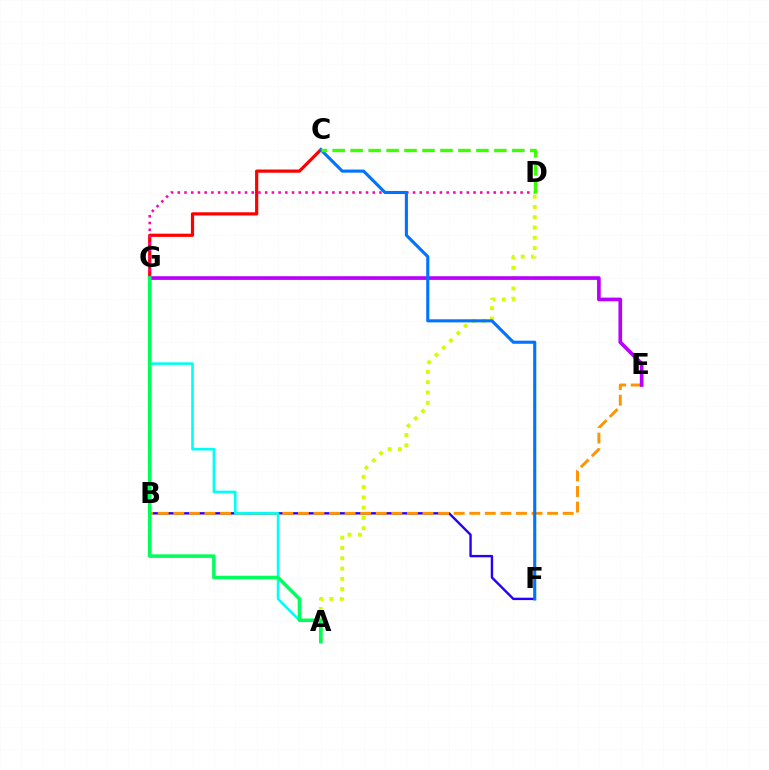{('C', 'G'): [{'color': '#ff0000', 'line_style': 'solid', 'thickness': 2.31}], ('B', 'F'): [{'color': '#2500ff', 'line_style': 'solid', 'thickness': 1.72}], ('D', 'G'): [{'color': '#ff00ac', 'line_style': 'dotted', 'thickness': 1.83}], ('A', 'D'): [{'color': '#d1ff00', 'line_style': 'dotted', 'thickness': 2.79}], ('B', 'E'): [{'color': '#ff9400', 'line_style': 'dashed', 'thickness': 2.12}], ('A', 'G'): [{'color': '#00fff6', 'line_style': 'solid', 'thickness': 1.88}, {'color': '#00ff5c', 'line_style': 'solid', 'thickness': 2.55}], ('E', 'G'): [{'color': '#b900ff', 'line_style': 'solid', 'thickness': 2.65}], ('C', 'F'): [{'color': '#0074ff', 'line_style': 'solid', 'thickness': 2.23}], ('C', 'D'): [{'color': '#3dff00', 'line_style': 'dashed', 'thickness': 2.44}]}